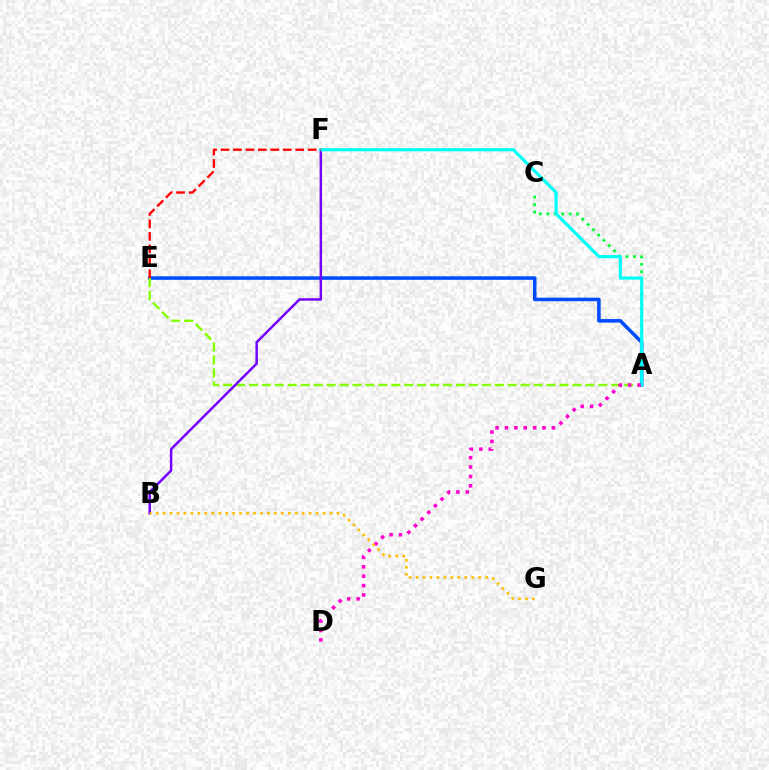{('A', 'C'): [{'color': '#00ff39', 'line_style': 'dotted', 'thickness': 2.03}], ('A', 'E'): [{'color': '#004bff', 'line_style': 'solid', 'thickness': 2.54}, {'color': '#84ff00', 'line_style': 'dashed', 'thickness': 1.76}], ('B', 'F'): [{'color': '#7200ff', 'line_style': 'solid', 'thickness': 1.78}], ('A', 'F'): [{'color': '#00fff6', 'line_style': 'solid', 'thickness': 2.27}], ('A', 'D'): [{'color': '#ff00cf', 'line_style': 'dotted', 'thickness': 2.55}], ('B', 'G'): [{'color': '#ffbd00', 'line_style': 'dotted', 'thickness': 1.89}], ('E', 'F'): [{'color': '#ff0000', 'line_style': 'dashed', 'thickness': 1.69}]}